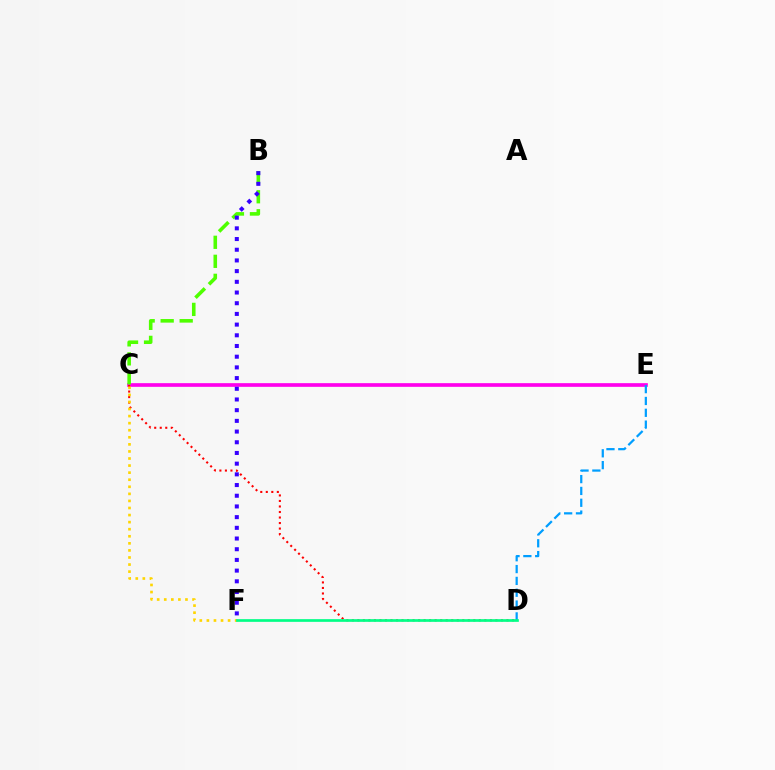{('C', 'E'): [{'color': '#ff00ed', 'line_style': 'solid', 'thickness': 2.65}], ('D', 'E'): [{'color': '#009eff', 'line_style': 'dashed', 'thickness': 1.61}], ('C', 'D'): [{'color': '#ff0000', 'line_style': 'dotted', 'thickness': 1.5}], ('C', 'F'): [{'color': '#ffd500', 'line_style': 'dotted', 'thickness': 1.92}], ('B', 'C'): [{'color': '#4fff00', 'line_style': 'dashed', 'thickness': 2.58}], ('D', 'F'): [{'color': '#00ff86', 'line_style': 'solid', 'thickness': 1.93}], ('B', 'F'): [{'color': '#3700ff', 'line_style': 'dotted', 'thickness': 2.91}]}